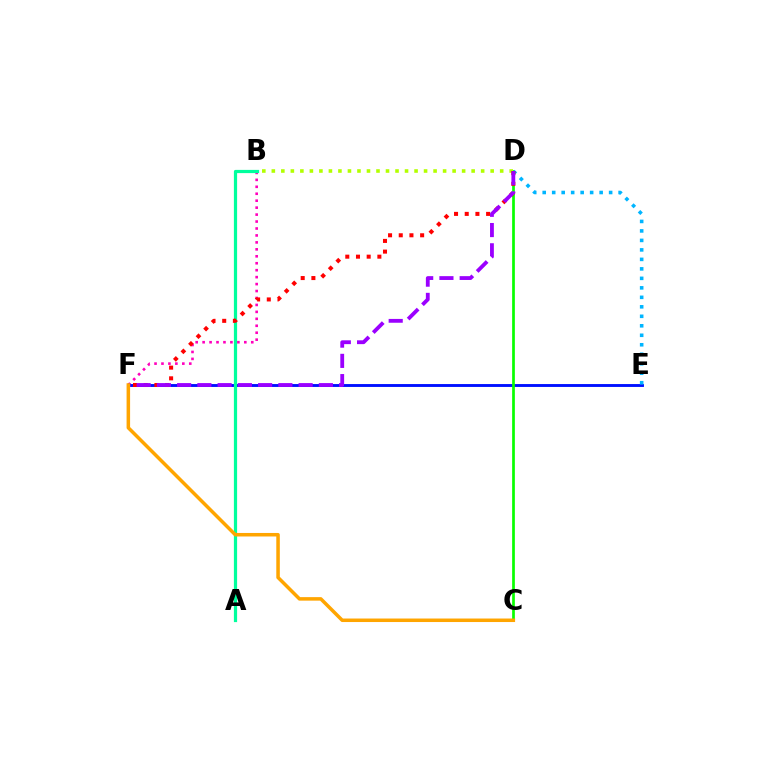{('B', 'F'): [{'color': '#ff00bd', 'line_style': 'dotted', 'thickness': 1.89}], ('E', 'F'): [{'color': '#0010ff', 'line_style': 'solid', 'thickness': 2.07}], ('C', 'D'): [{'color': '#08ff00', 'line_style': 'solid', 'thickness': 1.95}], ('B', 'D'): [{'color': '#b3ff00', 'line_style': 'dotted', 'thickness': 2.59}], ('D', 'E'): [{'color': '#00b5ff', 'line_style': 'dotted', 'thickness': 2.58}], ('A', 'B'): [{'color': '#00ff9d', 'line_style': 'solid', 'thickness': 2.32}], ('D', 'F'): [{'color': '#ff0000', 'line_style': 'dotted', 'thickness': 2.9}, {'color': '#9b00ff', 'line_style': 'dashed', 'thickness': 2.75}], ('C', 'F'): [{'color': '#ffa500', 'line_style': 'solid', 'thickness': 2.53}]}